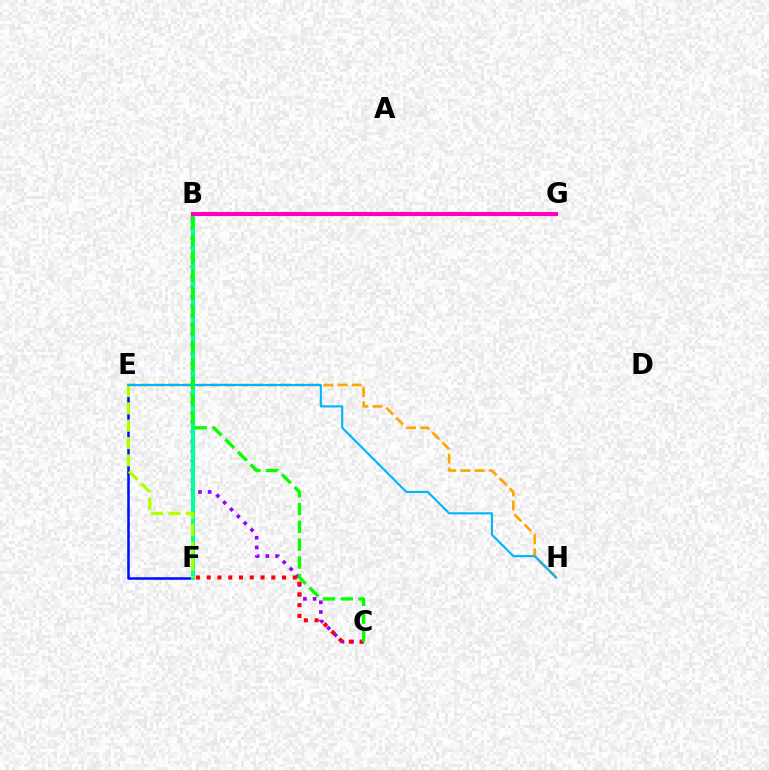{('E', 'F'): [{'color': '#0010ff', 'line_style': 'solid', 'thickness': 1.85}, {'color': '#b3ff00', 'line_style': 'dashed', 'thickness': 2.35}], ('B', 'C'): [{'color': '#9b00ff', 'line_style': 'dotted', 'thickness': 2.63}, {'color': '#08ff00', 'line_style': 'dashed', 'thickness': 2.42}], ('E', 'H'): [{'color': '#ffa500', 'line_style': 'dashed', 'thickness': 1.92}, {'color': '#00b5ff', 'line_style': 'solid', 'thickness': 1.54}], ('B', 'F'): [{'color': '#00ff9d', 'line_style': 'solid', 'thickness': 2.99}], ('B', 'G'): [{'color': '#ff00bd', 'line_style': 'solid', 'thickness': 2.94}], ('C', 'F'): [{'color': '#ff0000', 'line_style': 'dotted', 'thickness': 2.92}]}